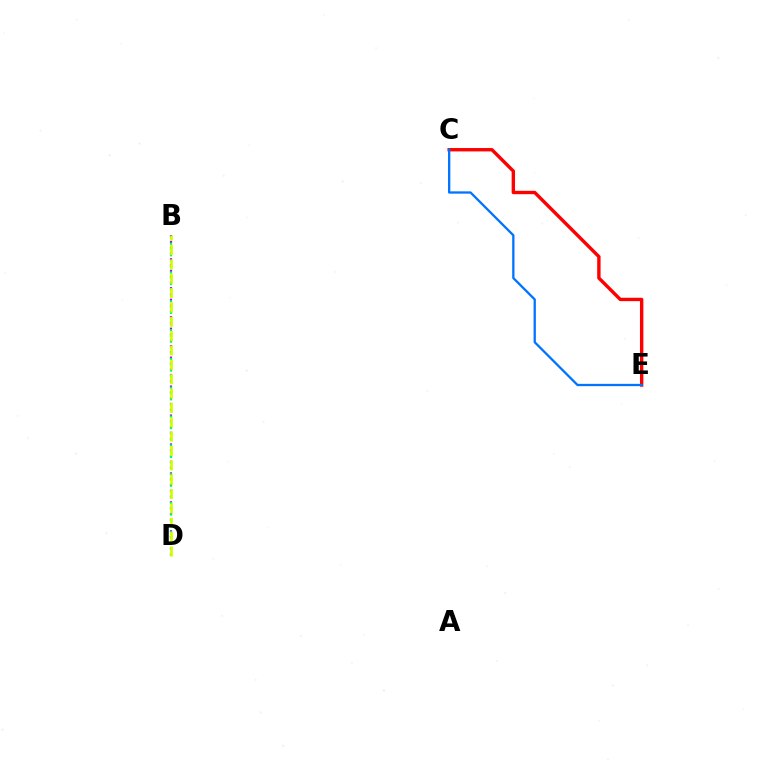{('B', 'D'): [{'color': '#b900ff', 'line_style': 'dotted', 'thickness': 1.57}, {'color': '#00ff5c', 'line_style': 'dotted', 'thickness': 1.57}, {'color': '#d1ff00', 'line_style': 'dashed', 'thickness': 1.95}], ('C', 'E'): [{'color': '#ff0000', 'line_style': 'solid', 'thickness': 2.44}, {'color': '#0074ff', 'line_style': 'solid', 'thickness': 1.65}]}